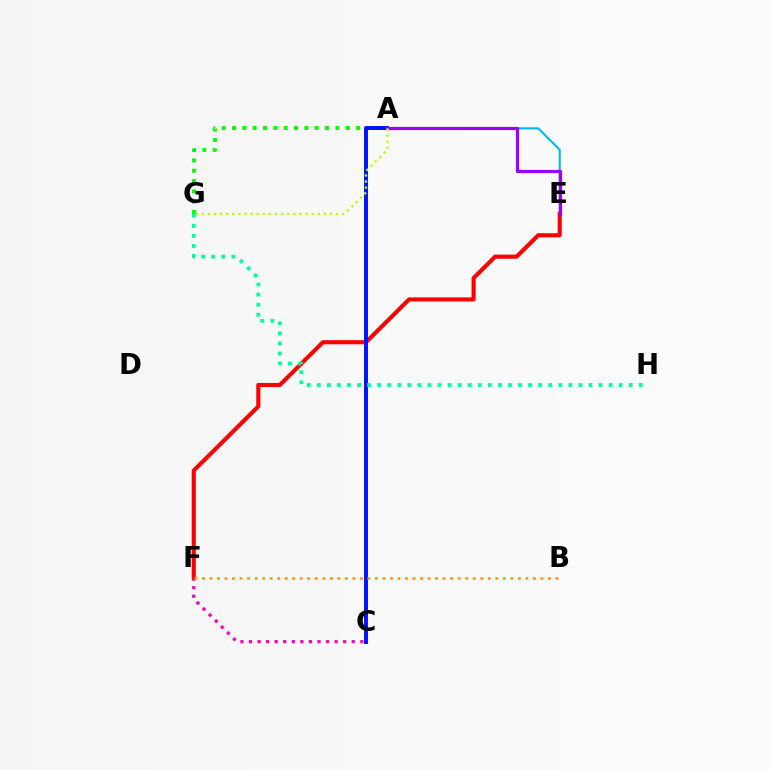{('A', 'E'): [{'color': '#00b5ff', 'line_style': 'solid', 'thickness': 1.5}, {'color': '#9b00ff', 'line_style': 'solid', 'thickness': 2.32}], ('A', 'G'): [{'color': '#08ff00', 'line_style': 'dotted', 'thickness': 2.81}, {'color': '#b3ff00', 'line_style': 'dotted', 'thickness': 1.66}], ('C', 'F'): [{'color': '#ff00bd', 'line_style': 'dotted', 'thickness': 2.33}], ('E', 'F'): [{'color': '#ff0000', 'line_style': 'solid', 'thickness': 2.97}], ('A', 'C'): [{'color': '#0010ff', 'line_style': 'solid', 'thickness': 2.81}], ('G', 'H'): [{'color': '#00ff9d', 'line_style': 'dotted', 'thickness': 2.73}], ('B', 'F'): [{'color': '#ffa500', 'line_style': 'dotted', 'thickness': 2.04}]}